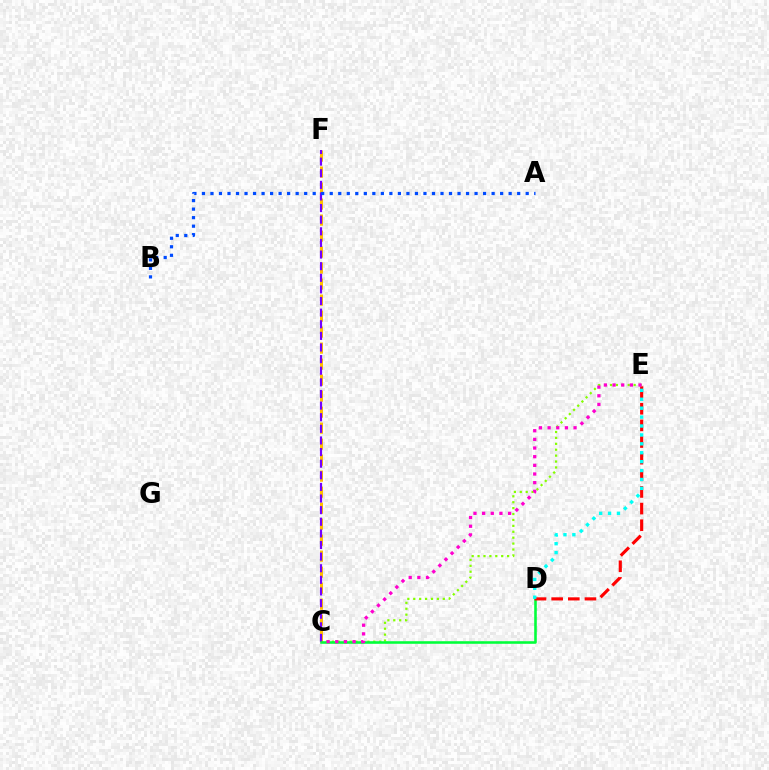{('C', 'E'): [{'color': '#84ff00', 'line_style': 'dotted', 'thickness': 1.61}, {'color': '#ff00cf', 'line_style': 'dotted', 'thickness': 2.35}], ('C', 'F'): [{'color': '#ffbd00', 'line_style': 'dashed', 'thickness': 2.17}, {'color': '#7200ff', 'line_style': 'dashed', 'thickness': 1.58}], ('A', 'B'): [{'color': '#004bff', 'line_style': 'dotted', 'thickness': 2.31}], ('C', 'D'): [{'color': '#00ff39', 'line_style': 'solid', 'thickness': 1.86}], ('D', 'E'): [{'color': '#ff0000', 'line_style': 'dashed', 'thickness': 2.26}, {'color': '#00fff6', 'line_style': 'dotted', 'thickness': 2.42}]}